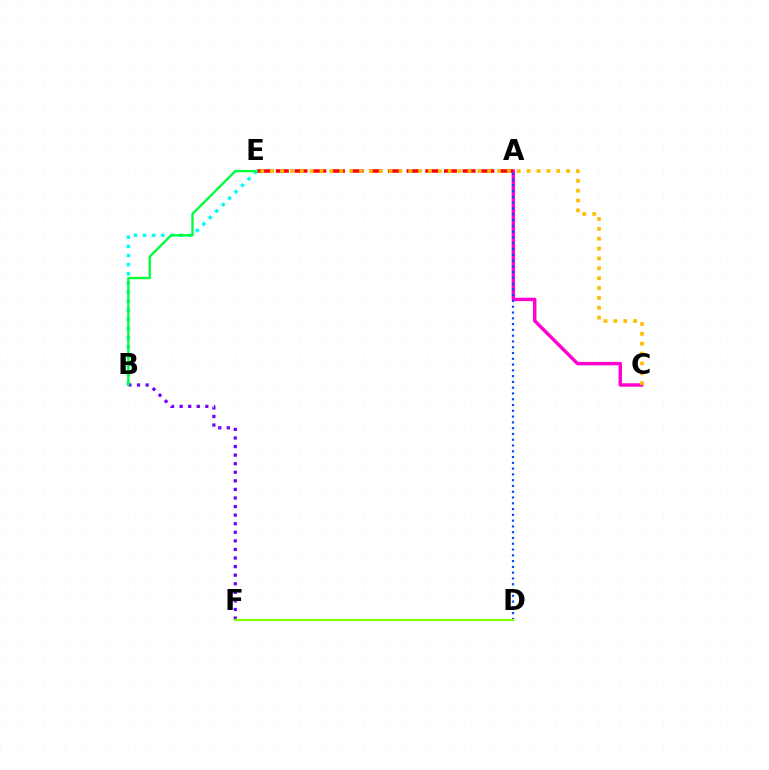{('A', 'C'): [{'color': '#ff00cf', 'line_style': 'solid', 'thickness': 2.46}], ('A', 'D'): [{'color': '#004bff', 'line_style': 'dotted', 'thickness': 1.57}], ('B', 'E'): [{'color': '#00fff6', 'line_style': 'dotted', 'thickness': 2.48}, {'color': '#00ff39', 'line_style': 'solid', 'thickness': 1.7}], ('B', 'F'): [{'color': '#7200ff', 'line_style': 'dotted', 'thickness': 2.33}], ('A', 'E'): [{'color': '#ff0000', 'line_style': 'dashed', 'thickness': 2.54}], ('D', 'F'): [{'color': '#84ff00', 'line_style': 'solid', 'thickness': 1.59}], ('C', 'E'): [{'color': '#ffbd00', 'line_style': 'dotted', 'thickness': 2.68}]}